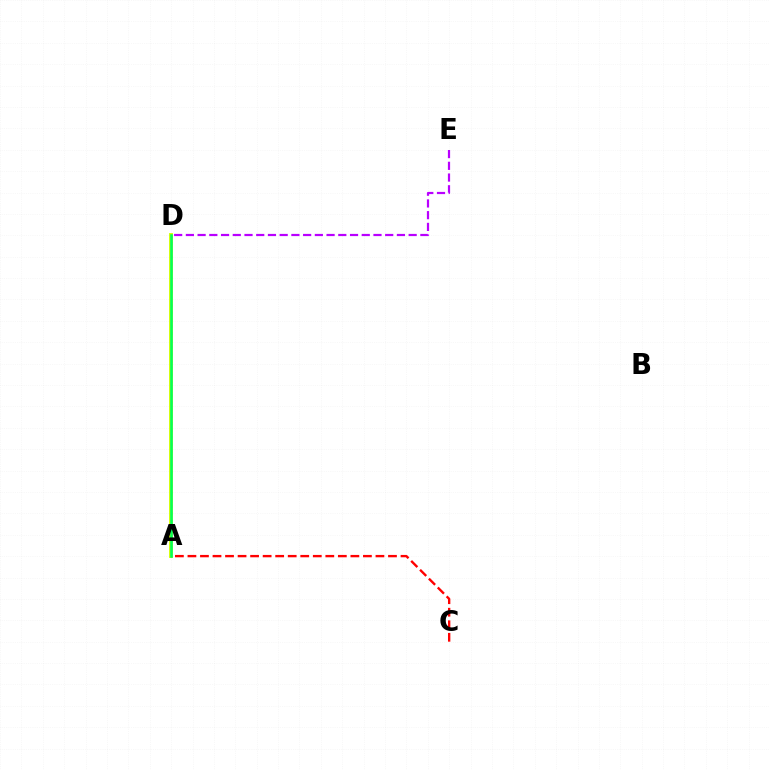{('A', 'D'): [{'color': '#0074ff', 'line_style': 'dotted', 'thickness': 1.88}, {'color': '#d1ff00', 'line_style': 'solid', 'thickness': 2.79}, {'color': '#00ff5c', 'line_style': 'solid', 'thickness': 1.83}], ('D', 'E'): [{'color': '#b900ff', 'line_style': 'dashed', 'thickness': 1.59}], ('A', 'C'): [{'color': '#ff0000', 'line_style': 'dashed', 'thickness': 1.7}]}